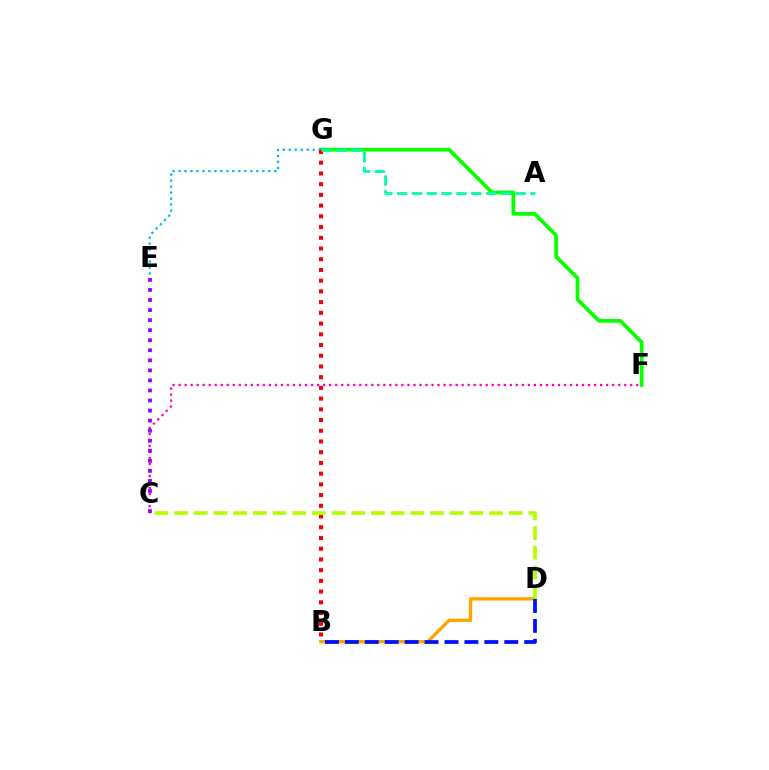{('C', 'F'): [{'color': '#ff00bd', 'line_style': 'dotted', 'thickness': 1.64}], ('F', 'G'): [{'color': '#08ff00', 'line_style': 'solid', 'thickness': 2.67}], ('B', 'D'): [{'color': '#ffa500', 'line_style': 'solid', 'thickness': 2.39}, {'color': '#0010ff', 'line_style': 'dashed', 'thickness': 2.71}], ('E', 'G'): [{'color': '#00b5ff', 'line_style': 'dotted', 'thickness': 1.63}], ('B', 'G'): [{'color': '#ff0000', 'line_style': 'dotted', 'thickness': 2.91}], ('C', 'E'): [{'color': '#9b00ff', 'line_style': 'dotted', 'thickness': 2.73}], ('C', 'D'): [{'color': '#b3ff00', 'line_style': 'dashed', 'thickness': 2.67}], ('A', 'G'): [{'color': '#00ff9d', 'line_style': 'dashed', 'thickness': 2.01}]}